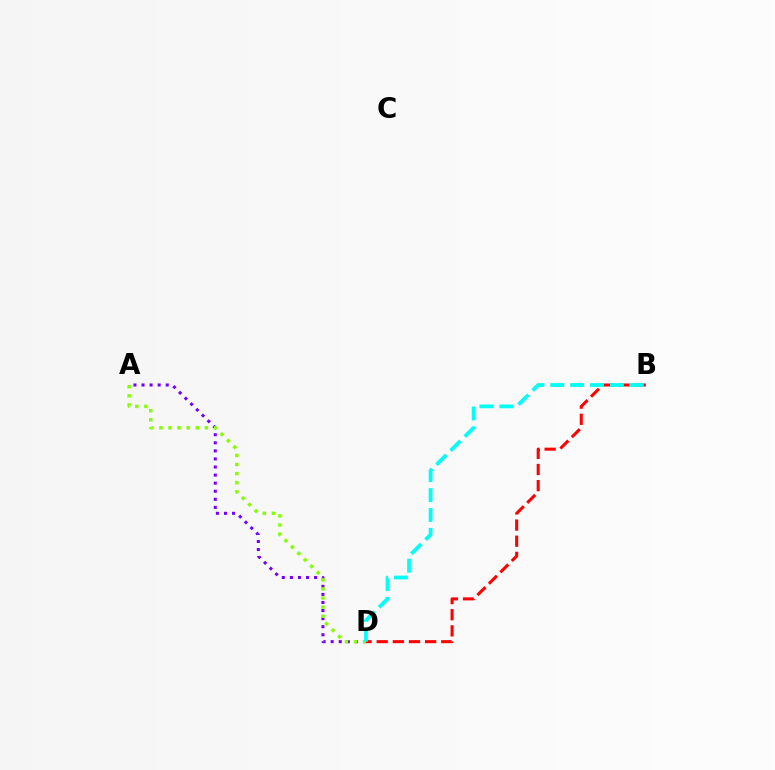{('A', 'D'): [{'color': '#7200ff', 'line_style': 'dotted', 'thickness': 2.19}, {'color': '#84ff00', 'line_style': 'dotted', 'thickness': 2.47}], ('B', 'D'): [{'color': '#ff0000', 'line_style': 'dashed', 'thickness': 2.19}, {'color': '#00fff6', 'line_style': 'dashed', 'thickness': 2.7}]}